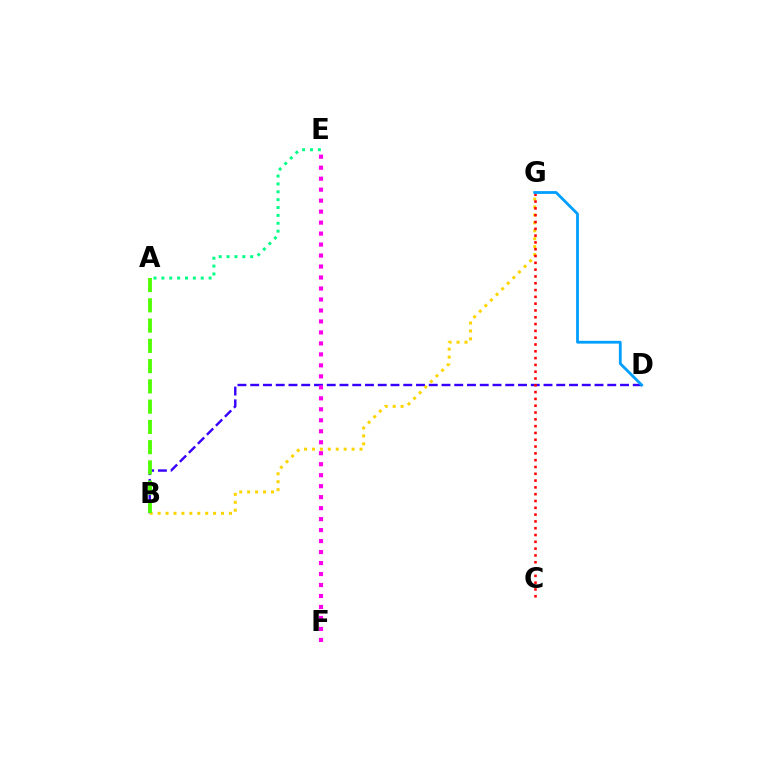{('B', 'D'): [{'color': '#3700ff', 'line_style': 'dashed', 'thickness': 1.73}], ('B', 'G'): [{'color': '#ffd500', 'line_style': 'dotted', 'thickness': 2.15}], ('E', 'F'): [{'color': '#ff00ed', 'line_style': 'dotted', 'thickness': 2.98}], ('A', 'E'): [{'color': '#00ff86', 'line_style': 'dotted', 'thickness': 2.14}], ('C', 'G'): [{'color': '#ff0000', 'line_style': 'dotted', 'thickness': 1.85}], ('D', 'G'): [{'color': '#009eff', 'line_style': 'solid', 'thickness': 2.01}], ('A', 'B'): [{'color': '#4fff00', 'line_style': 'dashed', 'thickness': 2.75}]}